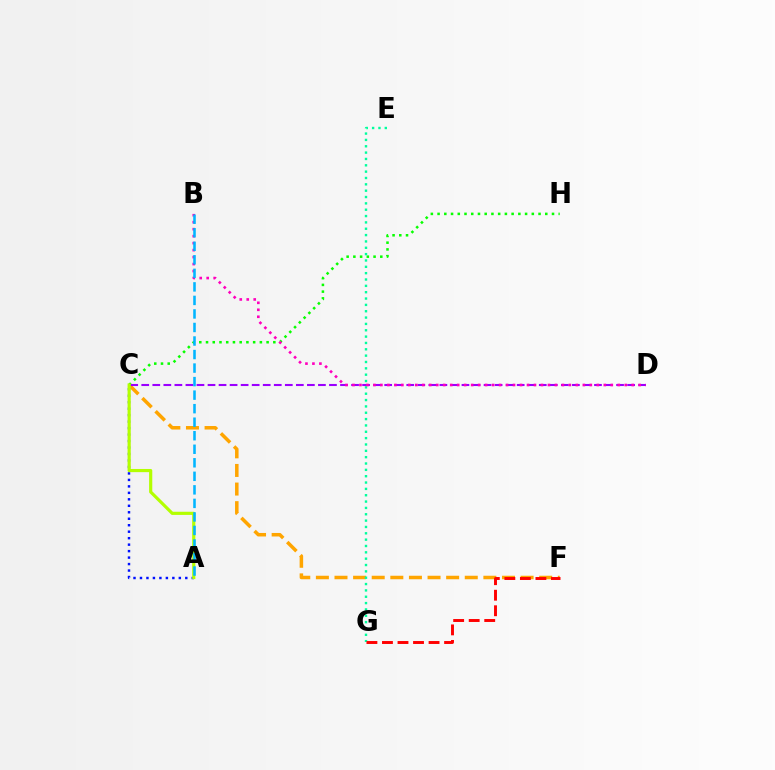{('C', 'F'): [{'color': '#ffa500', 'line_style': 'dashed', 'thickness': 2.53}], ('C', 'H'): [{'color': '#08ff00', 'line_style': 'dotted', 'thickness': 1.83}], ('E', 'G'): [{'color': '#00ff9d', 'line_style': 'dotted', 'thickness': 1.72}], ('A', 'C'): [{'color': '#0010ff', 'line_style': 'dotted', 'thickness': 1.76}, {'color': '#b3ff00', 'line_style': 'solid', 'thickness': 2.28}], ('C', 'D'): [{'color': '#9b00ff', 'line_style': 'dashed', 'thickness': 1.5}], ('F', 'G'): [{'color': '#ff0000', 'line_style': 'dashed', 'thickness': 2.11}], ('B', 'D'): [{'color': '#ff00bd', 'line_style': 'dotted', 'thickness': 1.9}], ('A', 'B'): [{'color': '#00b5ff', 'line_style': 'dashed', 'thickness': 1.84}]}